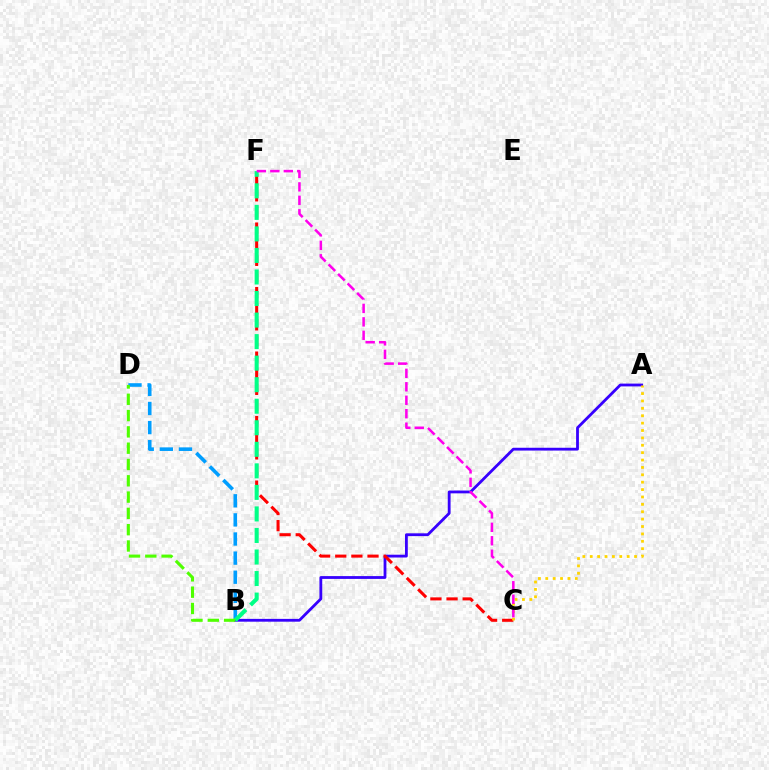{('A', 'B'): [{'color': '#3700ff', 'line_style': 'solid', 'thickness': 2.02}], ('C', 'F'): [{'color': '#ff0000', 'line_style': 'dashed', 'thickness': 2.19}, {'color': '#ff00ed', 'line_style': 'dashed', 'thickness': 1.83}], ('A', 'C'): [{'color': '#ffd500', 'line_style': 'dotted', 'thickness': 2.01}], ('B', 'D'): [{'color': '#009eff', 'line_style': 'dashed', 'thickness': 2.6}, {'color': '#4fff00', 'line_style': 'dashed', 'thickness': 2.21}], ('B', 'F'): [{'color': '#00ff86', 'line_style': 'dashed', 'thickness': 2.93}]}